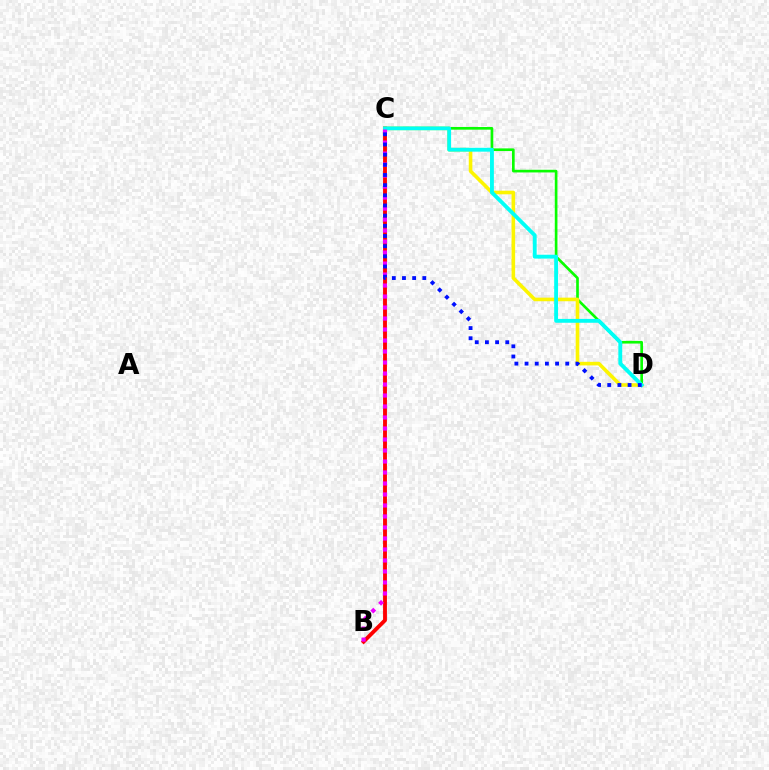{('C', 'D'): [{'color': '#08ff00', 'line_style': 'solid', 'thickness': 1.92}, {'color': '#fcf500', 'line_style': 'solid', 'thickness': 2.59}, {'color': '#00fff6', 'line_style': 'solid', 'thickness': 2.78}, {'color': '#0010ff', 'line_style': 'dotted', 'thickness': 2.76}], ('B', 'C'): [{'color': '#ff0000', 'line_style': 'solid', 'thickness': 2.78}, {'color': '#ee00ff', 'line_style': 'dotted', 'thickness': 2.99}]}